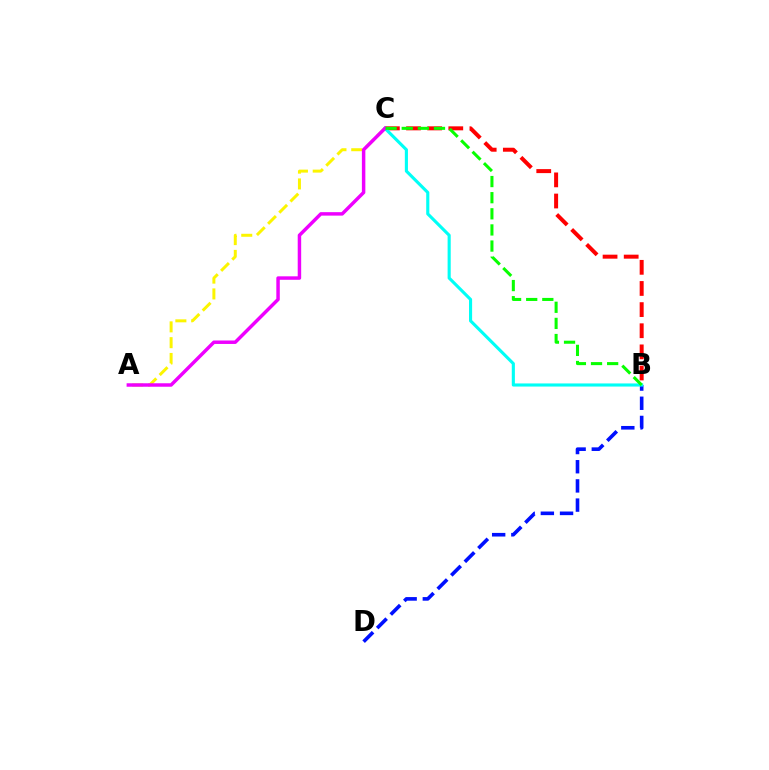{('B', 'C'): [{'color': '#ff0000', 'line_style': 'dashed', 'thickness': 2.87}, {'color': '#00fff6', 'line_style': 'solid', 'thickness': 2.24}, {'color': '#08ff00', 'line_style': 'dashed', 'thickness': 2.19}], ('A', 'C'): [{'color': '#fcf500', 'line_style': 'dashed', 'thickness': 2.15}, {'color': '#ee00ff', 'line_style': 'solid', 'thickness': 2.5}], ('B', 'D'): [{'color': '#0010ff', 'line_style': 'dashed', 'thickness': 2.61}]}